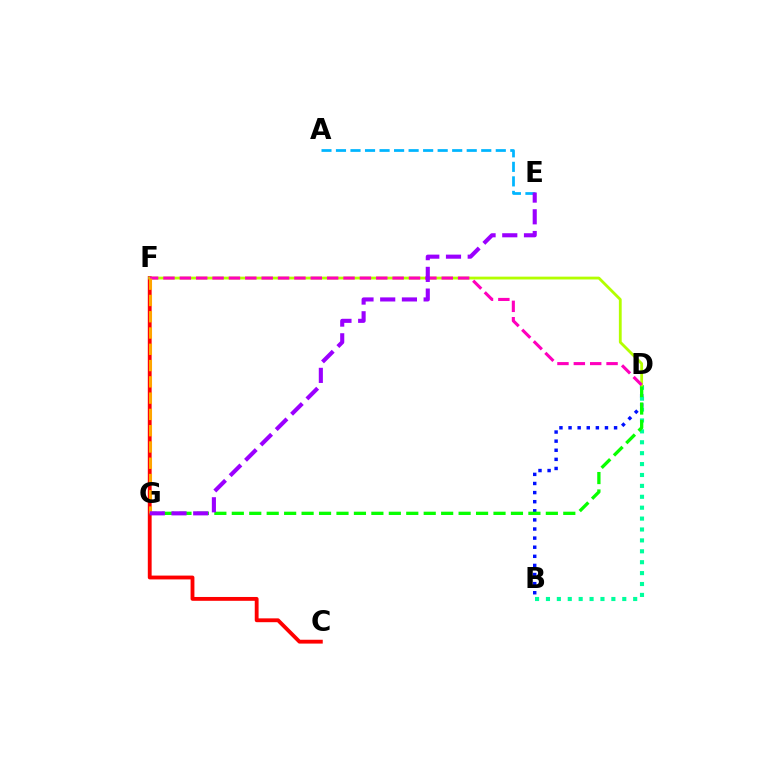{('B', 'D'): [{'color': '#0010ff', 'line_style': 'dotted', 'thickness': 2.47}, {'color': '#00ff9d', 'line_style': 'dotted', 'thickness': 2.96}], ('C', 'F'): [{'color': '#ff0000', 'line_style': 'solid', 'thickness': 2.76}], ('D', 'G'): [{'color': '#08ff00', 'line_style': 'dashed', 'thickness': 2.37}], ('D', 'F'): [{'color': '#b3ff00', 'line_style': 'solid', 'thickness': 2.02}, {'color': '#ff00bd', 'line_style': 'dashed', 'thickness': 2.22}], ('A', 'E'): [{'color': '#00b5ff', 'line_style': 'dashed', 'thickness': 1.97}], ('F', 'G'): [{'color': '#ffa500', 'line_style': 'dashed', 'thickness': 2.21}], ('E', 'G'): [{'color': '#9b00ff', 'line_style': 'dashed', 'thickness': 2.95}]}